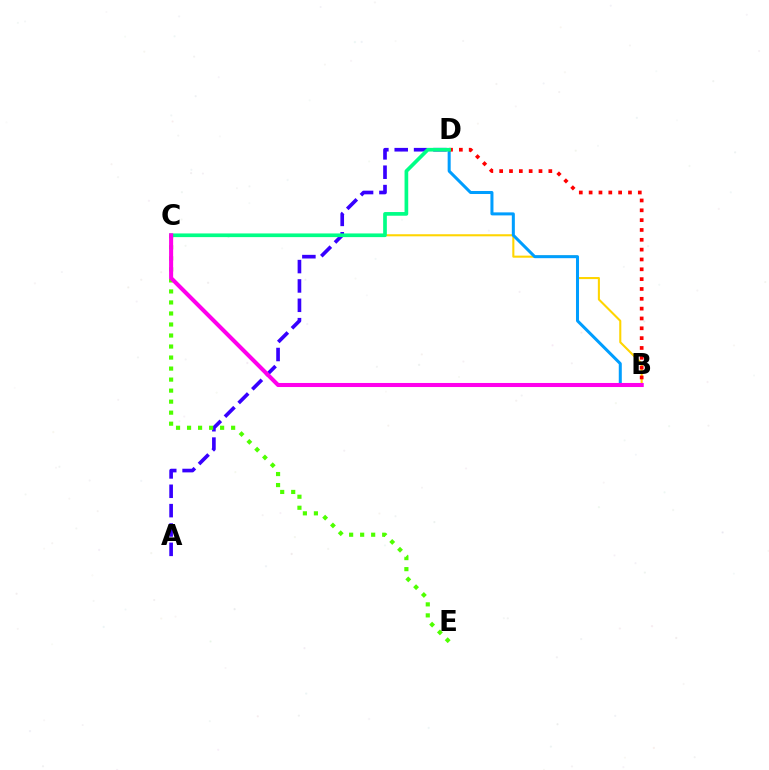{('A', 'D'): [{'color': '#3700ff', 'line_style': 'dashed', 'thickness': 2.63}], ('B', 'C'): [{'color': '#ffd500', 'line_style': 'solid', 'thickness': 1.5}, {'color': '#ff00ed', 'line_style': 'solid', 'thickness': 2.92}], ('B', 'D'): [{'color': '#009eff', 'line_style': 'solid', 'thickness': 2.18}, {'color': '#ff0000', 'line_style': 'dotted', 'thickness': 2.67}], ('C', 'E'): [{'color': '#4fff00', 'line_style': 'dotted', 'thickness': 2.99}], ('C', 'D'): [{'color': '#00ff86', 'line_style': 'solid', 'thickness': 2.65}]}